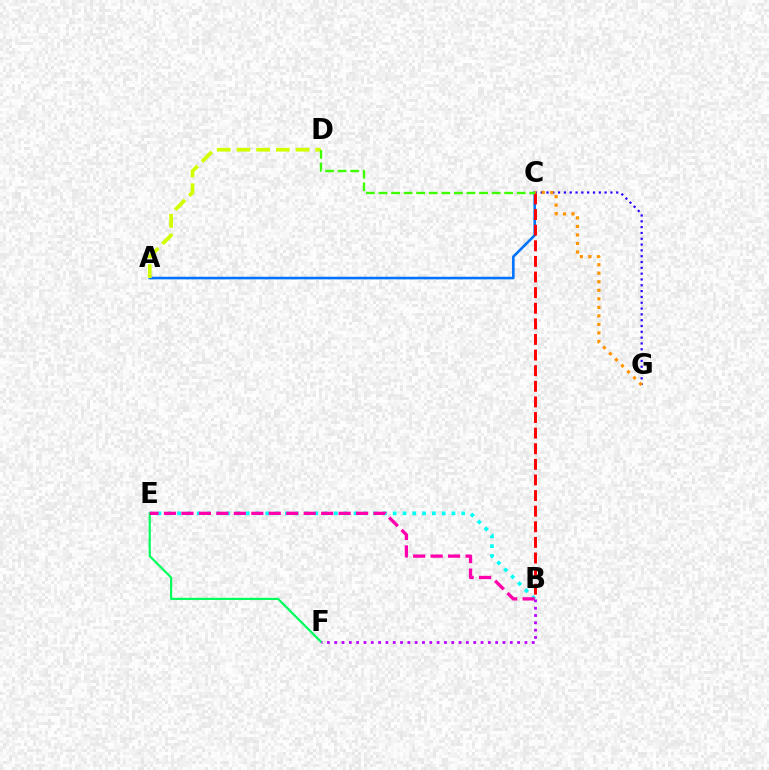{('B', 'E'): [{'color': '#00fff6', 'line_style': 'dotted', 'thickness': 2.66}, {'color': '#ff00ac', 'line_style': 'dashed', 'thickness': 2.37}], ('E', 'F'): [{'color': '#00ff5c', 'line_style': 'solid', 'thickness': 1.58}], ('A', 'C'): [{'color': '#0074ff', 'line_style': 'solid', 'thickness': 1.87}], ('C', 'G'): [{'color': '#2500ff', 'line_style': 'dotted', 'thickness': 1.58}, {'color': '#ff9400', 'line_style': 'dotted', 'thickness': 2.32}], ('A', 'D'): [{'color': '#d1ff00', 'line_style': 'dashed', 'thickness': 2.68}], ('B', 'C'): [{'color': '#ff0000', 'line_style': 'dashed', 'thickness': 2.12}], ('B', 'F'): [{'color': '#b900ff', 'line_style': 'dotted', 'thickness': 1.99}], ('C', 'D'): [{'color': '#3dff00', 'line_style': 'dashed', 'thickness': 1.71}]}